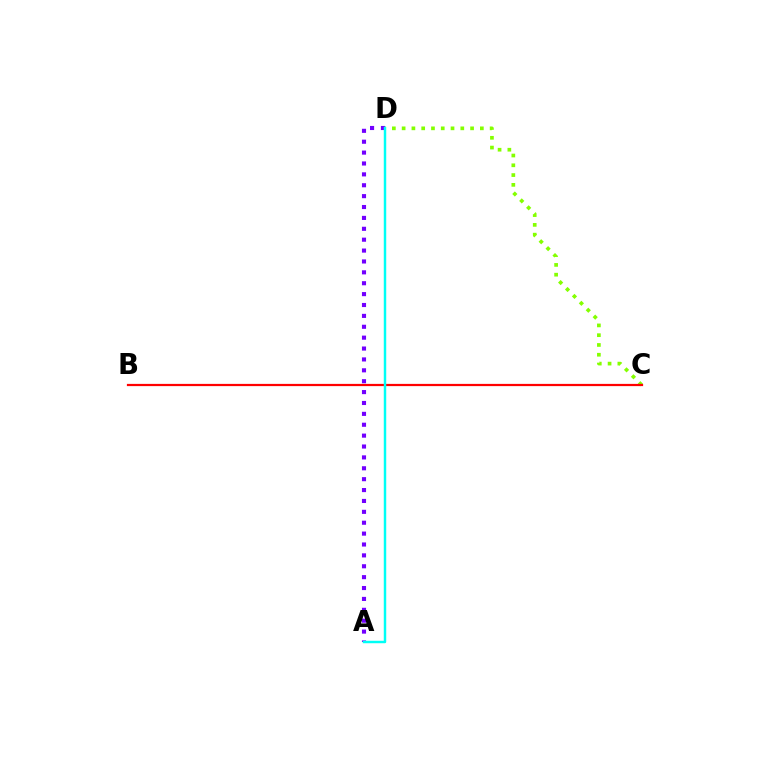{('C', 'D'): [{'color': '#84ff00', 'line_style': 'dotted', 'thickness': 2.66}], ('B', 'C'): [{'color': '#ff0000', 'line_style': 'solid', 'thickness': 1.61}], ('A', 'D'): [{'color': '#7200ff', 'line_style': 'dotted', 'thickness': 2.96}, {'color': '#00fff6', 'line_style': 'solid', 'thickness': 1.76}]}